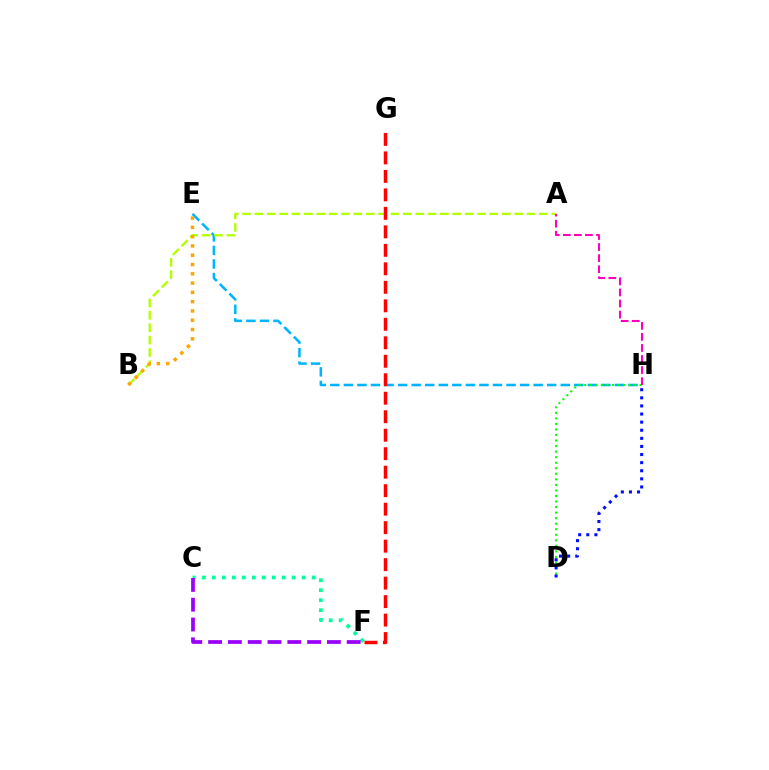{('E', 'H'): [{'color': '#00b5ff', 'line_style': 'dashed', 'thickness': 1.84}], ('D', 'H'): [{'color': '#08ff00', 'line_style': 'dotted', 'thickness': 1.51}, {'color': '#0010ff', 'line_style': 'dotted', 'thickness': 2.2}], ('A', 'B'): [{'color': '#b3ff00', 'line_style': 'dashed', 'thickness': 1.68}], ('C', 'F'): [{'color': '#00ff9d', 'line_style': 'dotted', 'thickness': 2.71}, {'color': '#9b00ff', 'line_style': 'dashed', 'thickness': 2.69}], ('A', 'H'): [{'color': '#ff00bd', 'line_style': 'dashed', 'thickness': 1.5}], ('B', 'E'): [{'color': '#ffa500', 'line_style': 'dotted', 'thickness': 2.52}], ('F', 'G'): [{'color': '#ff0000', 'line_style': 'dashed', 'thickness': 2.51}]}